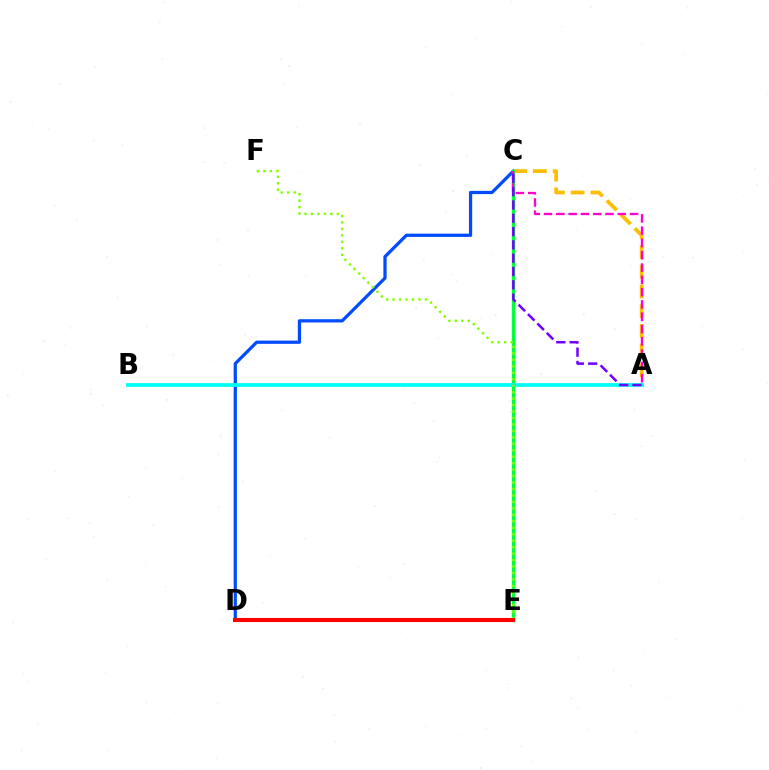{('C', 'D'): [{'color': '#004bff', 'line_style': 'solid', 'thickness': 2.33}], ('A', 'C'): [{'color': '#ffbd00', 'line_style': 'dashed', 'thickness': 2.68}, {'color': '#ff00cf', 'line_style': 'dashed', 'thickness': 1.67}, {'color': '#7200ff', 'line_style': 'dashed', 'thickness': 1.81}], ('C', 'E'): [{'color': '#00ff39', 'line_style': 'solid', 'thickness': 2.41}], ('A', 'B'): [{'color': '#00fff6', 'line_style': 'solid', 'thickness': 2.69}], ('E', 'F'): [{'color': '#84ff00', 'line_style': 'dotted', 'thickness': 1.76}], ('D', 'E'): [{'color': '#ff0000', 'line_style': 'solid', 'thickness': 2.94}]}